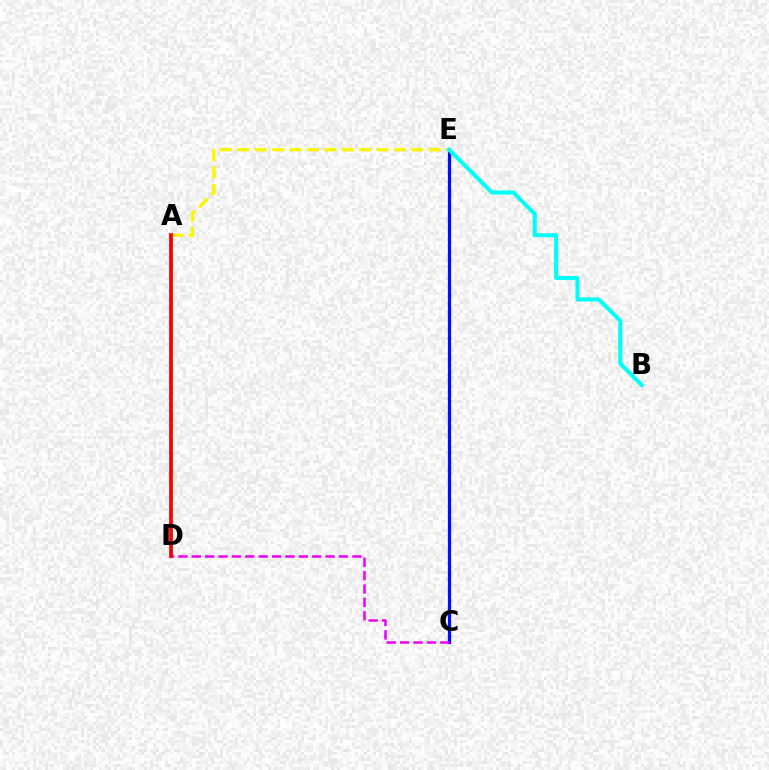{('C', 'E'): [{'color': '#0010ff', 'line_style': 'solid', 'thickness': 2.34}], ('A', 'D'): [{'color': '#08ff00', 'line_style': 'dashed', 'thickness': 1.83}, {'color': '#ff0000', 'line_style': 'solid', 'thickness': 2.69}], ('C', 'D'): [{'color': '#ee00ff', 'line_style': 'dashed', 'thickness': 1.82}], ('A', 'E'): [{'color': '#fcf500', 'line_style': 'dashed', 'thickness': 2.36}], ('B', 'E'): [{'color': '#00fff6', 'line_style': 'solid', 'thickness': 2.92}]}